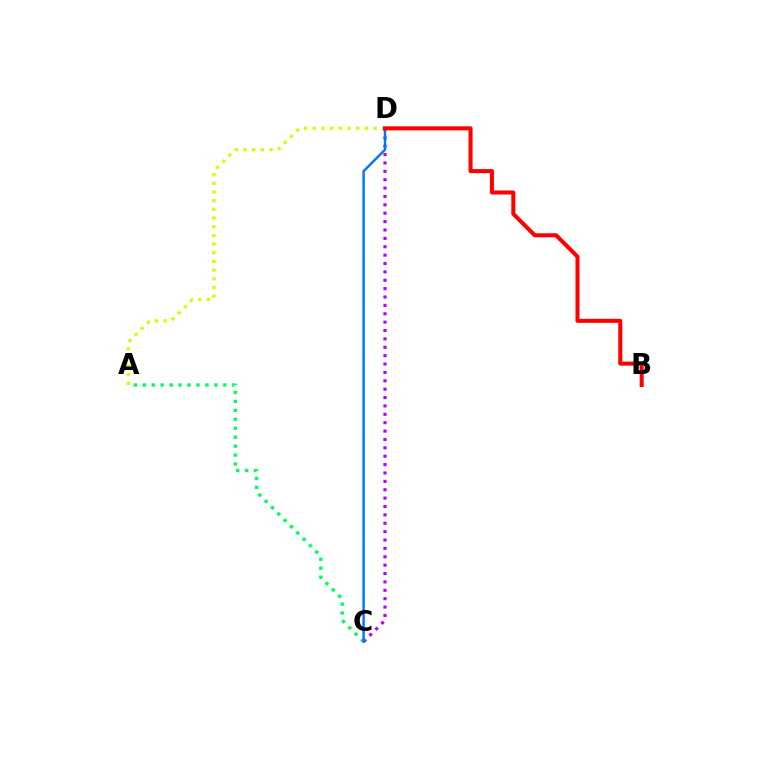{('C', 'D'): [{'color': '#b900ff', 'line_style': 'dotted', 'thickness': 2.28}, {'color': '#0074ff', 'line_style': 'solid', 'thickness': 1.74}], ('A', 'C'): [{'color': '#00ff5c', 'line_style': 'dotted', 'thickness': 2.43}], ('A', 'D'): [{'color': '#d1ff00', 'line_style': 'dotted', 'thickness': 2.36}], ('B', 'D'): [{'color': '#ff0000', 'line_style': 'solid', 'thickness': 2.9}]}